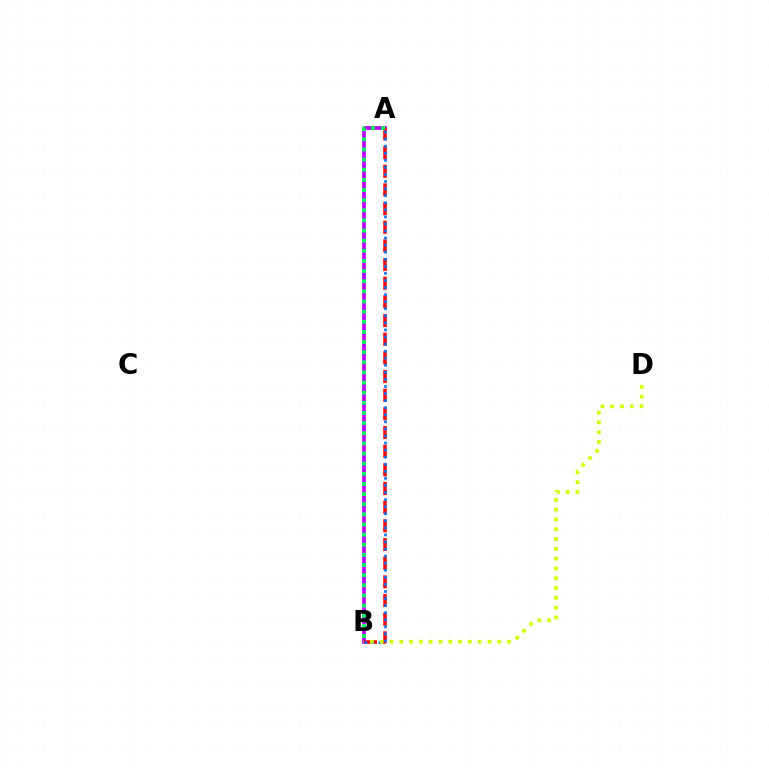{('A', 'B'): [{'color': '#b900ff', 'line_style': 'solid', 'thickness': 2.68}, {'color': '#ff0000', 'line_style': 'dashed', 'thickness': 2.54}, {'color': '#0074ff', 'line_style': 'dotted', 'thickness': 1.92}, {'color': '#00ff5c', 'line_style': 'dotted', 'thickness': 2.75}], ('B', 'D'): [{'color': '#d1ff00', 'line_style': 'dotted', 'thickness': 2.66}]}